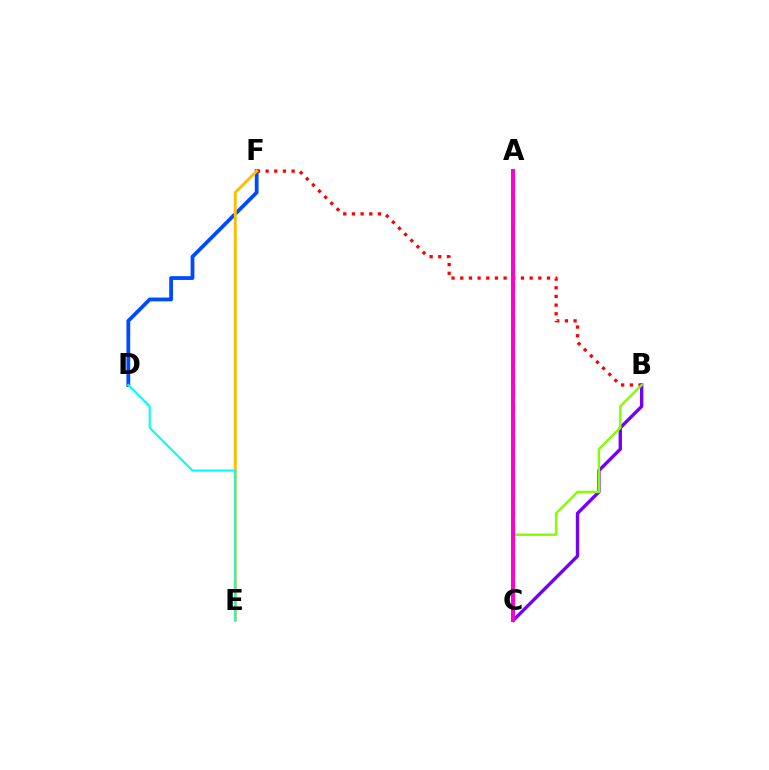{('D', 'F'): [{'color': '#004bff', 'line_style': 'solid', 'thickness': 2.73}], ('B', 'F'): [{'color': '#ff0000', 'line_style': 'dotted', 'thickness': 2.36}], ('E', 'F'): [{'color': '#ffbd00', 'line_style': 'solid', 'thickness': 2.08}], ('A', 'C'): [{'color': '#00ff39', 'line_style': 'dashed', 'thickness': 2.34}, {'color': '#ff00cf', 'line_style': 'solid', 'thickness': 2.85}], ('B', 'C'): [{'color': '#7200ff', 'line_style': 'solid', 'thickness': 2.42}, {'color': '#84ff00', 'line_style': 'solid', 'thickness': 1.75}], ('D', 'E'): [{'color': '#00fff6', 'line_style': 'solid', 'thickness': 1.51}]}